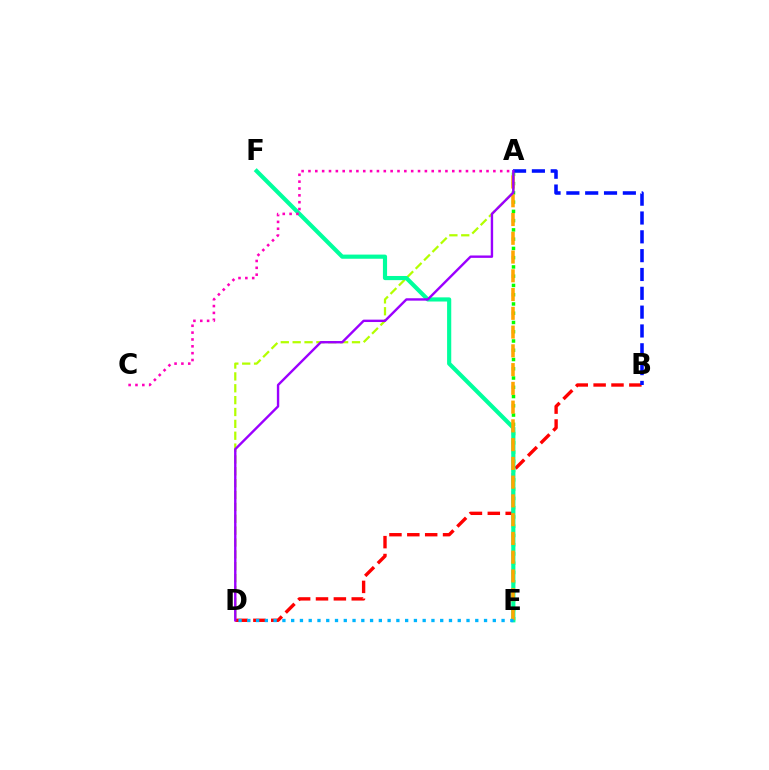{('A', 'E'): [{'color': '#08ff00', 'line_style': 'dotted', 'thickness': 2.52}, {'color': '#ffa500', 'line_style': 'dashed', 'thickness': 2.55}], ('B', 'D'): [{'color': '#ff0000', 'line_style': 'dashed', 'thickness': 2.43}], ('A', 'D'): [{'color': '#b3ff00', 'line_style': 'dashed', 'thickness': 1.61}, {'color': '#9b00ff', 'line_style': 'solid', 'thickness': 1.72}], ('E', 'F'): [{'color': '#00ff9d', 'line_style': 'solid', 'thickness': 2.99}], ('A', 'B'): [{'color': '#0010ff', 'line_style': 'dashed', 'thickness': 2.56}], ('D', 'E'): [{'color': '#00b5ff', 'line_style': 'dotted', 'thickness': 2.38}], ('A', 'C'): [{'color': '#ff00bd', 'line_style': 'dotted', 'thickness': 1.86}]}